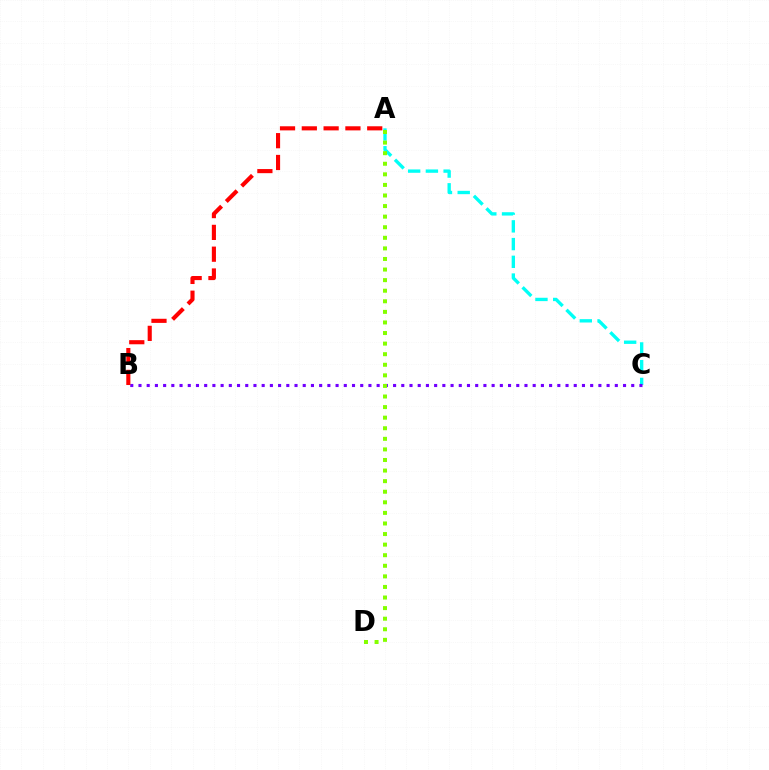{('A', 'C'): [{'color': '#00fff6', 'line_style': 'dashed', 'thickness': 2.41}], ('B', 'C'): [{'color': '#7200ff', 'line_style': 'dotted', 'thickness': 2.23}], ('A', 'B'): [{'color': '#ff0000', 'line_style': 'dashed', 'thickness': 2.96}], ('A', 'D'): [{'color': '#84ff00', 'line_style': 'dotted', 'thickness': 2.87}]}